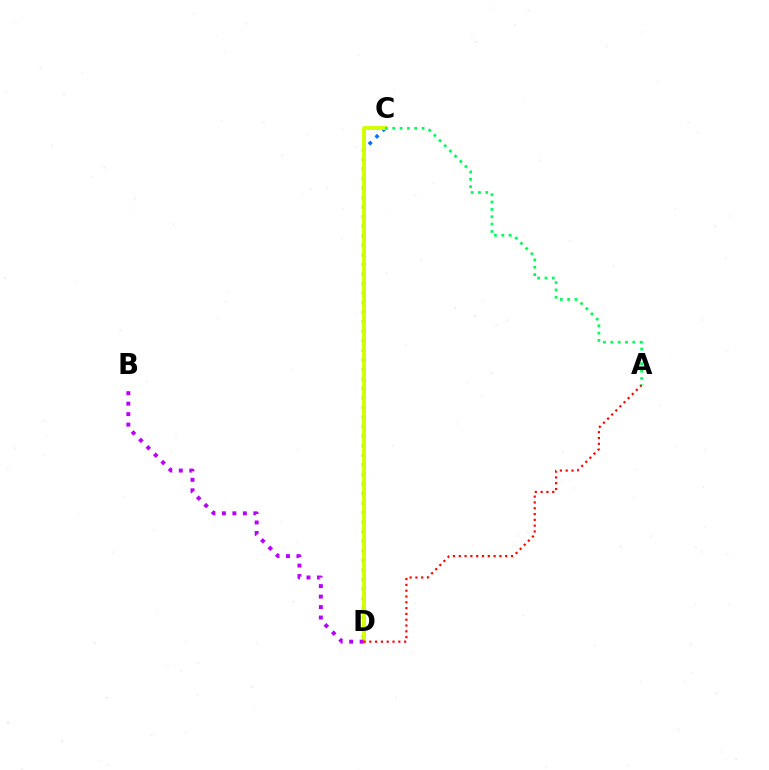{('C', 'D'): [{'color': '#0074ff', 'line_style': 'dotted', 'thickness': 2.59}, {'color': '#d1ff00', 'line_style': 'solid', 'thickness': 2.81}], ('B', 'D'): [{'color': '#b900ff', 'line_style': 'dotted', 'thickness': 2.85}], ('A', 'D'): [{'color': '#ff0000', 'line_style': 'dotted', 'thickness': 1.58}], ('A', 'C'): [{'color': '#00ff5c', 'line_style': 'dotted', 'thickness': 2.0}]}